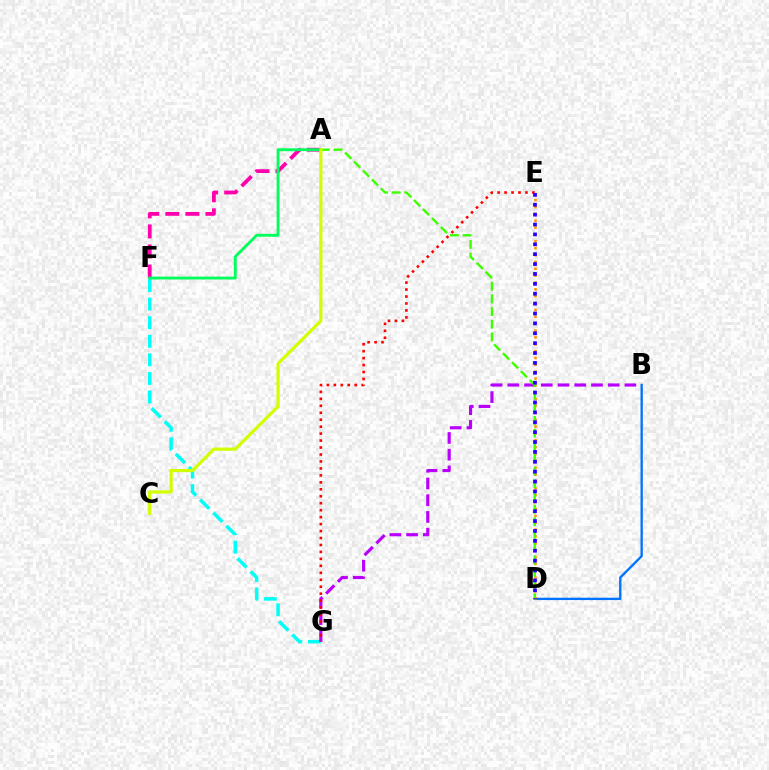{('F', 'G'): [{'color': '#00fff6', 'line_style': 'dashed', 'thickness': 2.52}], ('B', 'D'): [{'color': '#0074ff', 'line_style': 'solid', 'thickness': 1.69}], ('A', 'F'): [{'color': '#ff00ac', 'line_style': 'dashed', 'thickness': 2.73}, {'color': '#00ff5c', 'line_style': 'solid', 'thickness': 2.07}], ('B', 'G'): [{'color': '#b900ff', 'line_style': 'dashed', 'thickness': 2.27}], ('D', 'E'): [{'color': '#ff9400', 'line_style': 'dotted', 'thickness': 1.86}, {'color': '#2500ff', 'line_style': 'dotted', 'thickness': 2.69}], ('A', 'D'): [{'color': '#3dff00', 'line_style': 'dashed', 'thickness': 1.72}], ('E', 'G'): [{'color': '#ff0000', 'line_style': 'dotted', 'thickness': 1.89}], ('A', 'C'): [{'color': '#d1ff00', 'line_style': 'solid', 'thickness': 2.31}]}